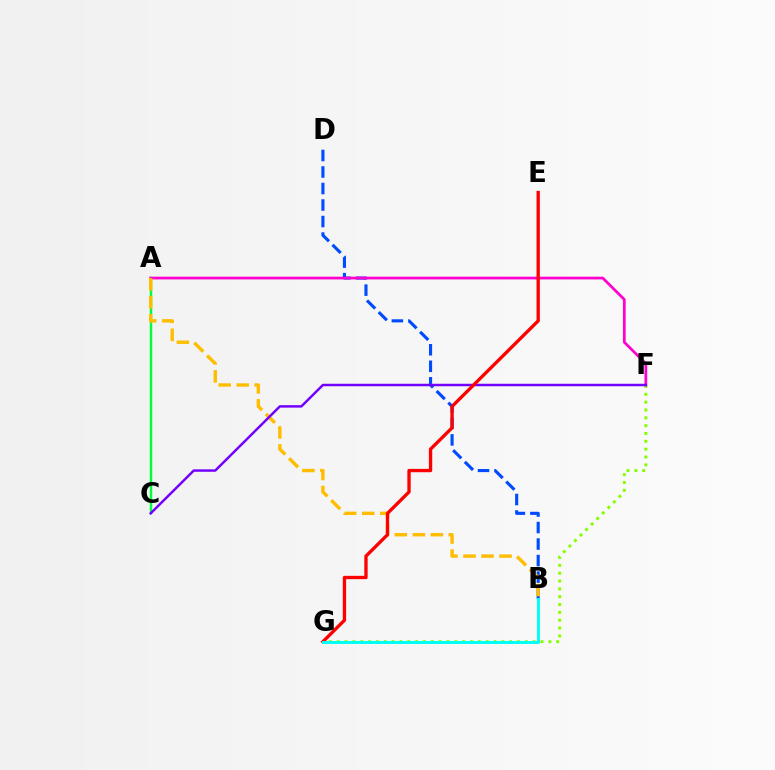{('B', 'D'): [{'color': '#004bff', 'line_style': 'dashed', 'thickness': 2.24}], ('F', 'G'): [{'color': '#84ff00', 'line_style': 'dotted', 'thickness': 2.13}], ('A', 'C'): [{'color': '#00ff39', 'line_style': 'solid', 'thickness': 1.76}], ('A', 'F'): [{'color': '#ff00cf', 'line_style': 'solid', 'thickness': 1.97}], ('A', 'B'): [{'color': '#ffbd00', 'line_style': 'dashed', 'thickness': 2.45}], ('C', 'F'): [{'color': '#7200ff', 'line_style': 'solid', 'thickness': 1.77}], ('E', 'G'): [{'color': '#ff0000', 'line_style': 'solid', 'thickness': 2.4}], ('B', 'G'): [{'color': '#00fff6', 'line_style': 'solid', 'thickness': 2.13}]}